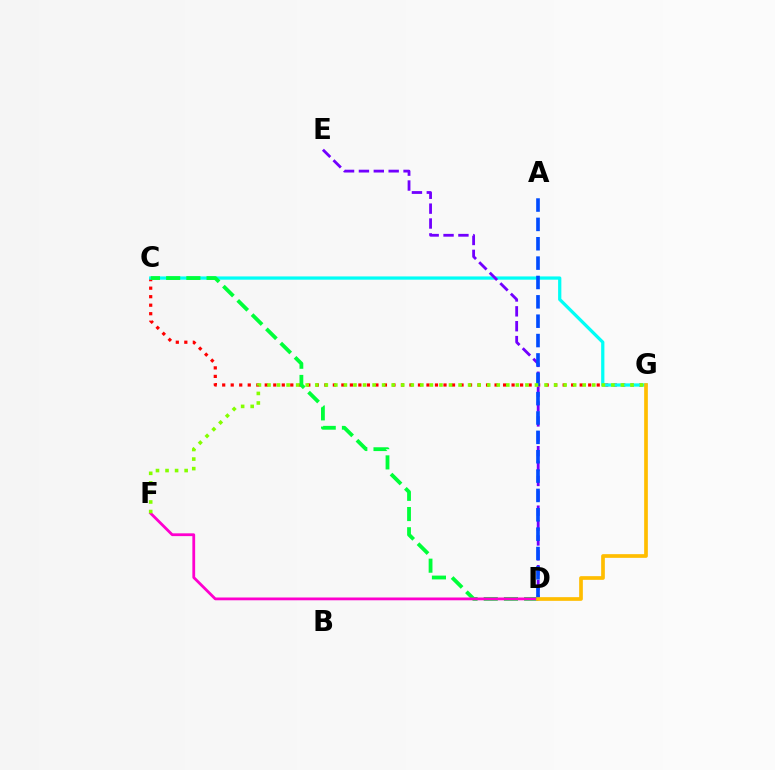{('C', 'G'): [{'color': '#ff0000', 'line_style': 'dotted', 'thickness': 2.31}, {'color': '#00fff6', 'line_style': 'solid', 'thickness': 2.34}], ('C', 'D'): [{'color': '#00ff39', 'line_style': 'dashed', 'thickness': 2.74}], ('D', 'E'): [{'color': '#7200ff', 'line_style': 'dashed', 'thickness': 2.02}], ('D', 'F'): [{'color': '#ff00cf', 'line_style': 'solid', 'thickness': 2.01}], ('A', 'D'): [{'color': '#004bff', 'line_style': 'dashed', 'thickness': 2.63}], ('D', 'G'): [{'color': '#ffbd00', 'line_style': 'solid', 'thickness': 2.65}], ('F', 'G'): [{'color': '#84ff00', 'line_style': 'dotted', 'thickness': 2.6}]}